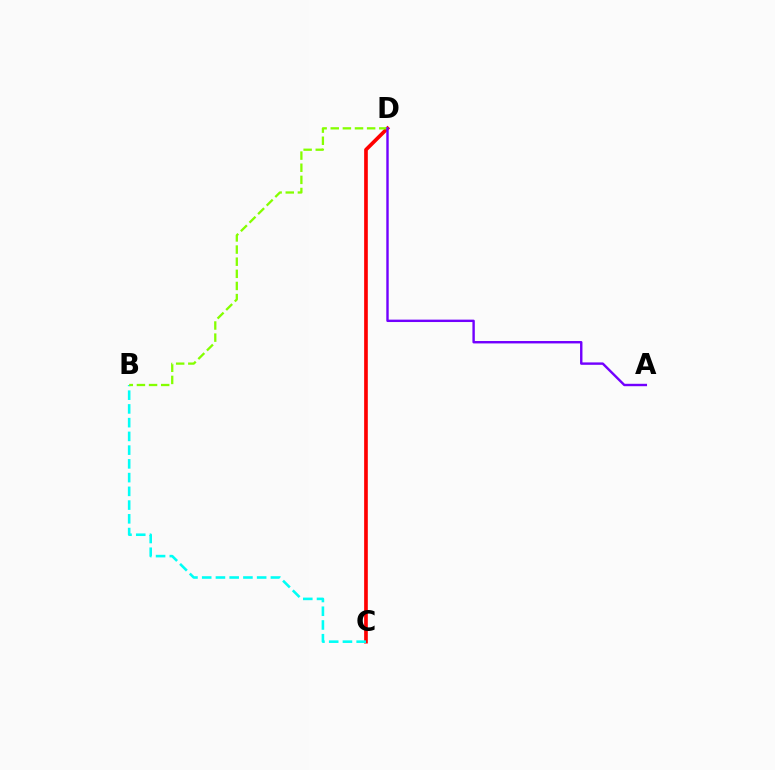{('C', 'D'): [{'color': '#ff0000', 'line_style': 'solid', 'thickness': 2.65}], ('B', 'C'): [{'color': '#00fff6', 'line_style': 'dashed', 'thickness': 1.87}], ('B', 'D'): [{'color': '#84ff00', 'line_style': 'dashed', 'thickness': 1.65}], ('A', 'D'): [{'color': '#7200ff', 'line_style': 'solid', 'thickness': 1.73}]}